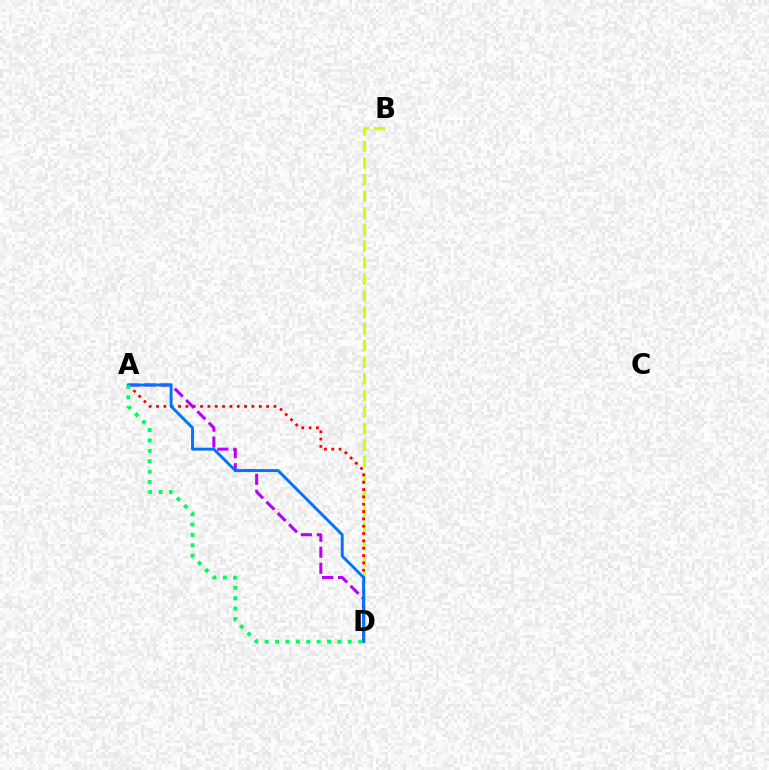{('B', 'D'): [{'color': '#d1ff00', 'line_style': 'dashed', 'thickness': 2.25}], ('A', 'D'): [{'color': '#ff0000', 'line_style': 'dotted', 'thickness': 1.99}, {'color': '#b900ff', 'line_style': 'dashed', 'thickness': 2.17}, {'color': '#0074ff', 'line_style': 'solid', 'thickness': 2.09}, {'color': '#00ff5c', 'line_style': 'dotted', 'thickness': 2.82}]}